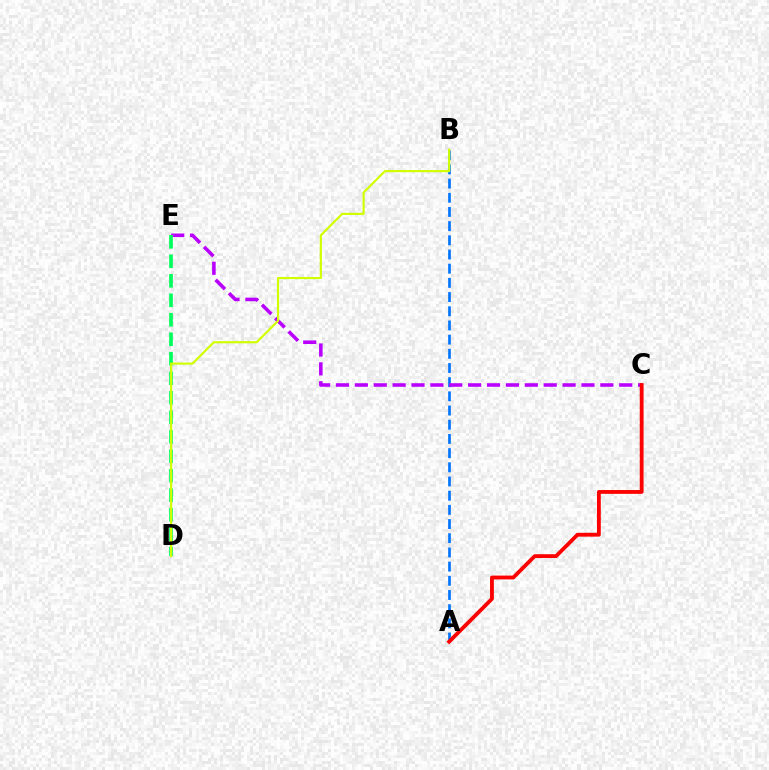{('A', 'B'): [{'color': '#0074ff', 'line_style': 'dashed', 'thickness': 1.93}], ('C', 'E'): [{'color': '#b900ff', 'line_style': 'dashed', 'thickness': 2.57}], ('A', 'C'): [{'color': '#ff0000', 'line_style': 'solid', 'thickness': 2.75}], ('D', 'E'): [{'color': '#00ff5c', 'line_style': 'dashed', 'thickness': 2.65}], ('B', 'D'): [{'color': '#d1ff00', 'line_style': 'solid', 'thickness': 1.57}]}